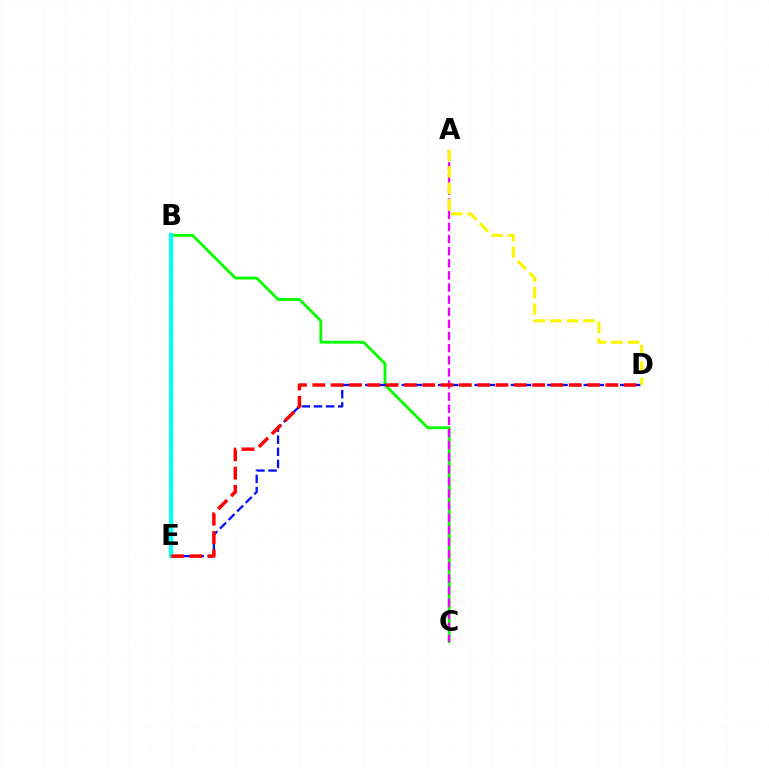{('B', 'C'): [{'color': '#08ff00', 'line_style': 'solid', 'thickness': 2.03}], ('A', 'C'): [{'color': '#ee00ff', 'line_style': 'dashed', 'thickness': 1.65}], ('D', 'E'): [{'color': '#0010ff', 'line_style': 'dashed', 'thickness': 1.65}, {'color': '#ff0000', 'line_style': 'dashed', 'thickness': 2.49}], ('A', 'D'): [{'color': '#fcf500', 'line_style': 'dashed', 'thickness': 2.24}], ('B', 'E'): [{'color': '#00fff6', 'line_style': 'solid', 'thickness': 2.98}]}